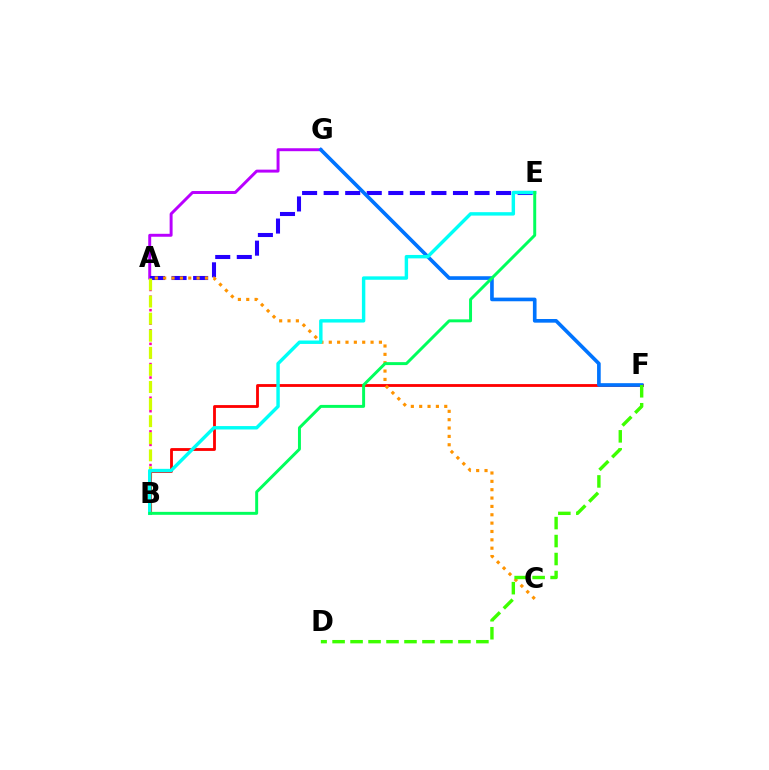{('A', 'G'): [{'color': '#b900ff', 'line_style': 'solid', 'thickness': 2.12}], ('A', 'E'): [{'color': '#2500ff', 'line_style': 'dashed', 'thickness': 2.93}], ('A', 'B'): [{'color': '#ff00ac', 'line_style': 'dotted', 'thickness': 1.83}, {'color': '#d1ff00', 'line_style': 'dashed', 'thickness': 2.32}], ('B', 'F'): [{'color': '#ff0000', 'line_style': 'solid', 'thickness': 2.04}], ('A', 'C'): [{'color': '#ff9400', 'line_style': 'dotted', 'thickness': 2.27}], ('F', 'G'): [{'color': '#0074ff', 'line_style': 'solid', 'thickness': 2.63}], ('B', 'E'): [{'color': '#00fff6', 'line_style': 'solid', 'thickness': 2.47}, {'color': '#00ff5c', 'line_style': 'solid', 'thickness': 2.13}], ('D', 'F'): [{'color': '#3dff00', 'line_style': 'dashed', 'thickness': 2.44}]}